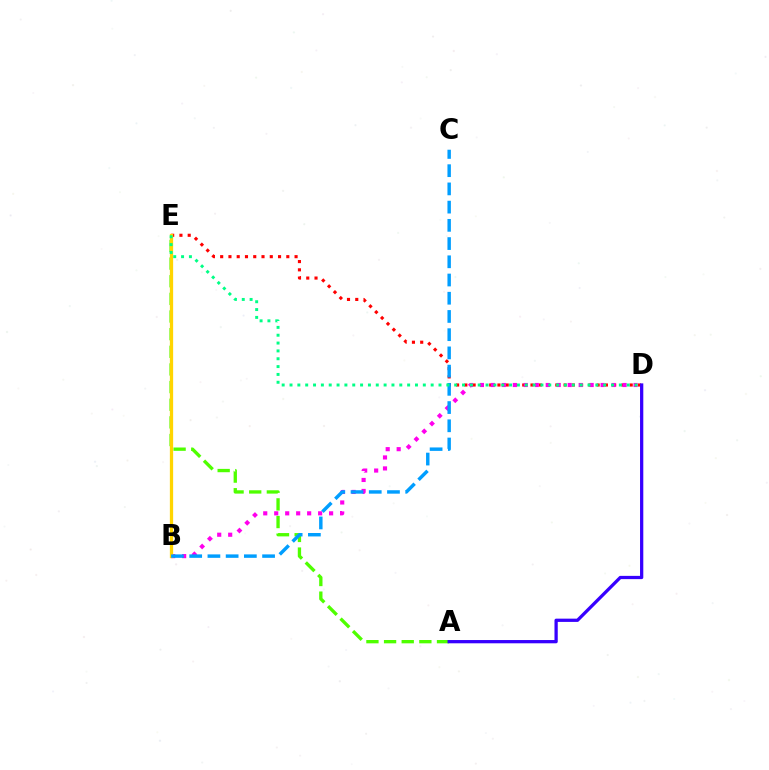{('A', 'E'): [{'color': '#4fff00', 'line_style': 'dashed', 'thickness': 2.4}], ('D', 'E'): [{'color': '#ff0000', 'line_style': 'dotted', 'thickness': 2.25}, {'color': '#00ff86', 'line_style': 'dotted', 'thickness': 2.13}], ('A', 'D'): [{'color': '#3700ff', 'line_style': 'solid', 'thickness': 2.35}], ('B', 'D'): [{'color': '#ff00ed', 'line_style': 'dotted', 'thickness': 2.98}], ('B', 'E'): [{'color': '#ffd500', 'line_style': 'solid', 'thickness': 2.36}], ('B', 'C'): [{'color': '#009eff', 'line_style': 'dashed', 'thickness': 2.48}]}